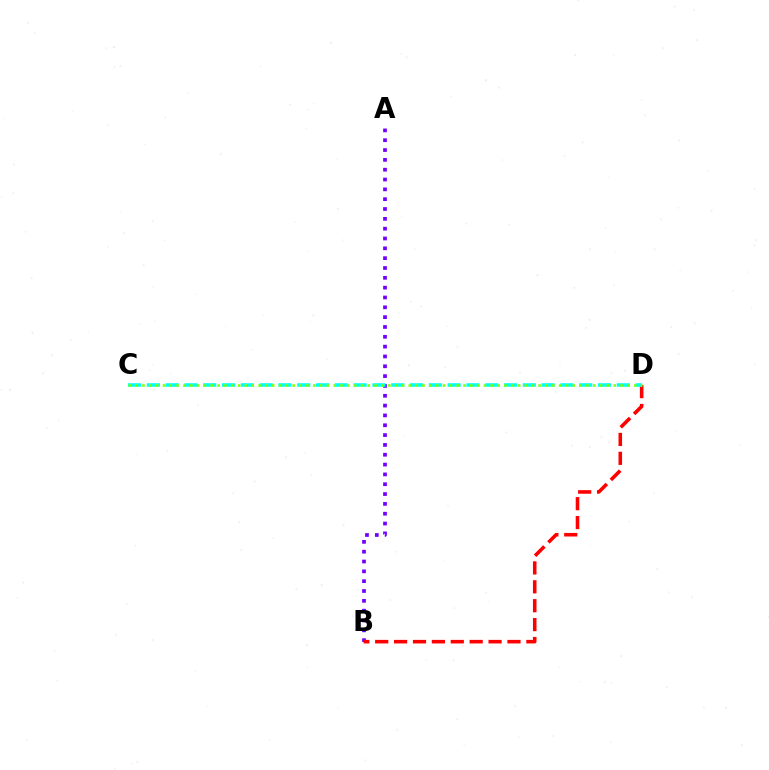{('A', 'B'): [{'color': '#7200ff', 'line_style': 'dotted', 'thickness': 2.67}], ('B', 'D'): [{'color': '#ff0000', 'line_style': 'dashed', 'thickness': 2.57}], ('C', 'D'): [{'color': '#00fff6', 'line_style': 'dashed', 'thickness': 2.55}, {'color': '#84ff00', 'line_style': 'dotted', 'thickness': 1.86}]}